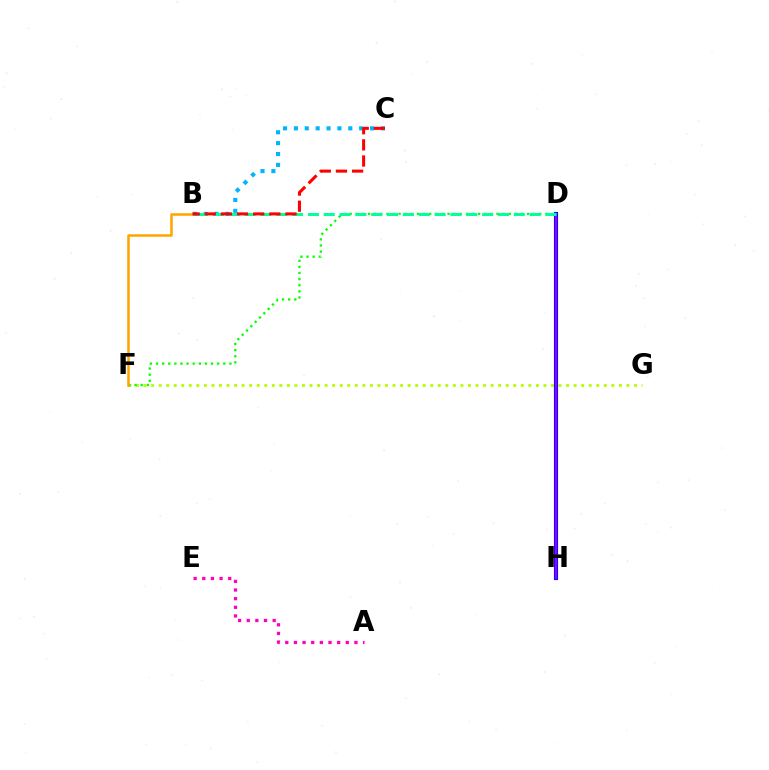{('F', 'G'): [{'color': '#b3ff00', 'line_style': 'dotted', 'thickness': 2.05}], ('B', 'C'): [{'color': '#00b5ff', 'line_style': 'dotted', 'thickness': 2.96}, {'color': '#ff0000', 'line_style': 'dashed', 'thickness': 2.19}], ('D', 'H'): [{'color': '#0010ff', 'line_style': 'solid', 'thickness': 2.99}, {'color': '#9b00ff', 'line_style': 'solid', 'thickness': 1.57}], ('D', 'F'): [{'color': '#08ff00', 'line_style': 'dotted', 'thickness': 1.66}], ('B', 'F'): [{'color': '#ffa500', 'line_style': 'solid', 'thickness': 1.82}], ('B', 'D'): [{'color': '#00ff9d', 'line_style': 'dashed', 'thickness': 2.15}], ('A', 'E'): [{'color': '#ff00bd', 'line_style': 'dotted', 'thickness': 2.35}]}